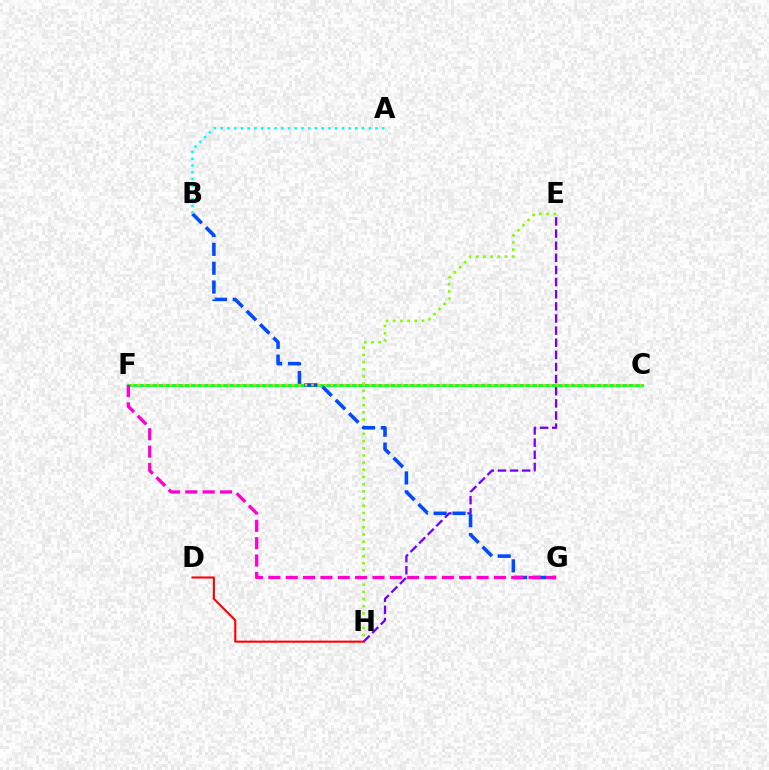{('C', 'F'): [{'color': '#00ff39', 'line_style': 'solid', 'thickness': 2.07}, {'color': '#ffbd00', 'line_style': 'dotted', 'thickness': 1.75}], ('E', 'H'): [{'color': '#84ff00', 'line_style': 'dotted', 'thickness': 1.95}, {'color': '#7200ff', 'line_style': 'dashed', 'thickness': 1.65}], ('B', 'G'): [{'color': '#004bff', 'line_style': 'dashed', 'thickness': 2.56}], ('D', 'H'): [{'color': '#ff0000', 'line_style': 'solid', 'thickness': 1.5}], ('A', 'B'): [{'color': '#00fff6', 'line_style': 'dotted', 'thickness': 1.83}], ('F', 'G'): [{'color': '#ff00cf', 'line_style': 'dashed', 'thickness': 2.36}]}